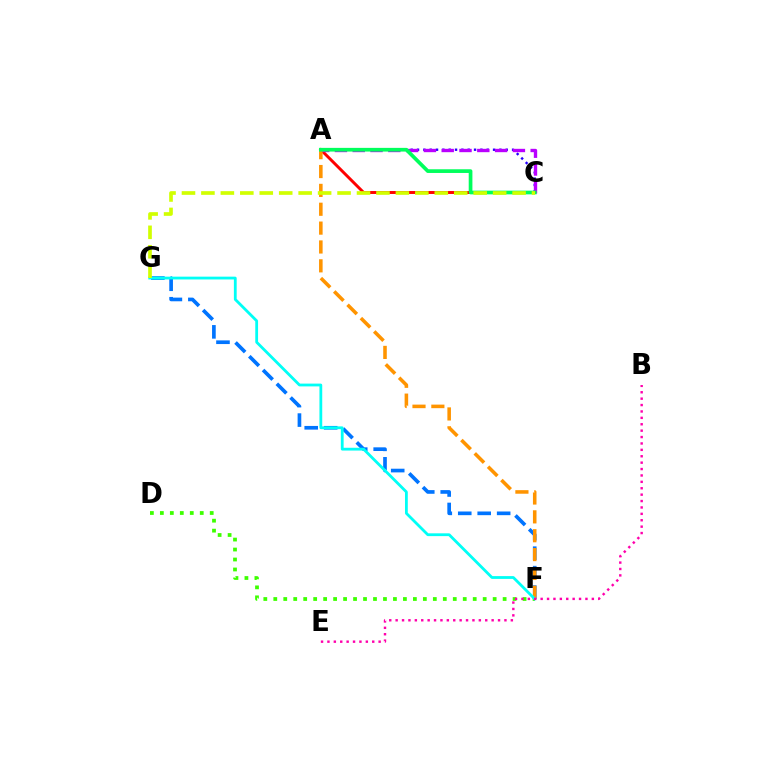{('F', 'G'): [{'color': '#0074ff', 'line_style': 'dashed', 'thickness': 2.64}, {'color': '#00fff6', 'line_style': 'solid', 'thickness': 2.01}], ('A', 'C'): [{'color': '#ff0000', 'line_style': 'solid', 'thickness': 2.12}, {'color': '#2500ff', 'line_style': 'dotted', 'thickness': 1.72}, {'color': '#b900ff', 'line_style': 'dashed', 'thickness': 2.42}, {'color': '#00ff5c', 'line_style': 'solid', 'thickness': 2.66}], ('A', 'F'): [{'color': '#ff9400', 'line_style': 'dashed', 'thickness': 2.56}], ('D', 'F'): [{'color': '#3dff00', 'line_style': 'dotted', 'thickness': 2.71}], ('C', 'G'): [{'color': '#d1ff00', 'line_style': 'dashed', 'thickness': 2.64}], ('B', 'E'): [{'color': '#ff00ac', 'line_style': 'dotted', 'thickness': 1.74}]}